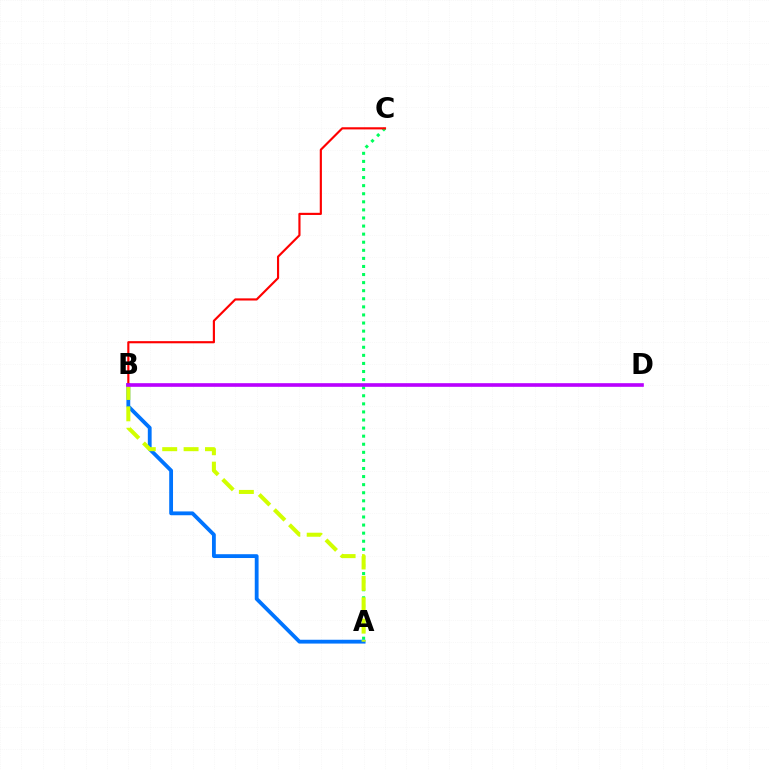{('A', 'C'): [{'color': '#00ff5c', 'line_style': 'dotted', 'thickness': 2.2}], ('A', 'B'): [{'color': '#0074ff', 'line_style': 'solid', 'thickness': 2.75}, {'color': '#d1ff00', 'line_style': 'dashed', 'thickness': 2.91}], ('B', 'C'): [{'color': '#ff0000', 'line_style': 'solid', 'thickness': 1.55}], ('B', 'D'): [{'color': '#b900ff', 'line_style': 'solid', 'thickness': 2.61}]}